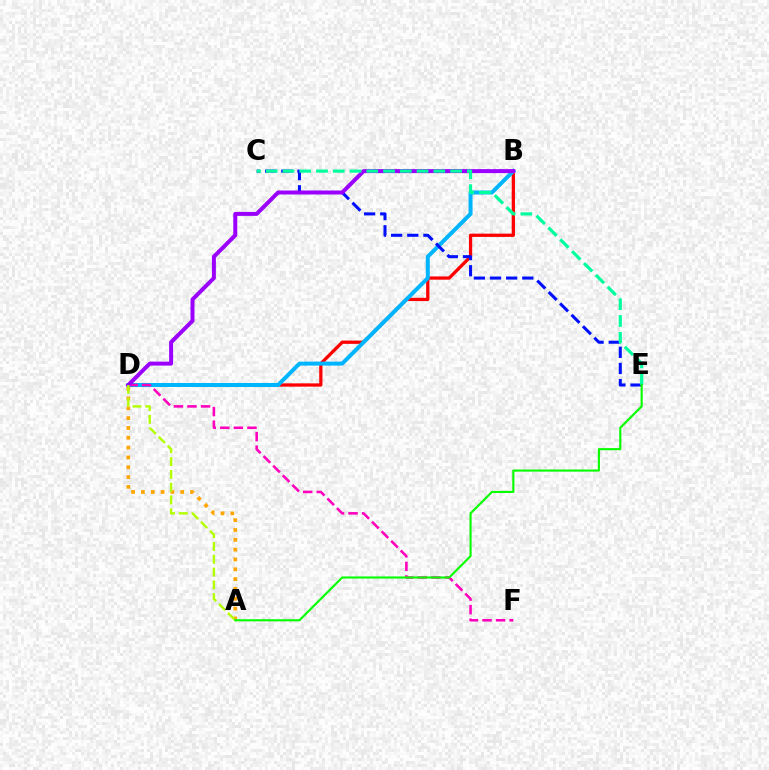{('A', 'D'): [{'color': '#ffa500', 'line_style': 'dotted', 'thickness': 2.67}, {'color': '#b3ff00', 'line_style': 'dashed', 'thickness': 1.74}], ('B', 'D'): [{'color': '#ff0000', 'line_style': 'solid', 'thickness': 2.35}, {'color': '#00b5ff', 'line_style': 'solid', 'thickness': 2.87}, {'color': '#9b00ff', 'line_style': 'solid', 'thickness': 2.87}], ('C', 'E'): [{'color': '#0010ff', 'line_style': 'dashed', 'thickness': 2.19}, {'color': '#00ff9d', 'line_style': 'dashed', 'thickness': 2.28}], ('D', 'F'): [{'color': '#ff00bd', 'line_style': 'dashed', 'thickness': 1.84}], ('A', 'E'): [{'color': '#08ff00', 'line_style': 'solid', 'thickness': 1.54}]}